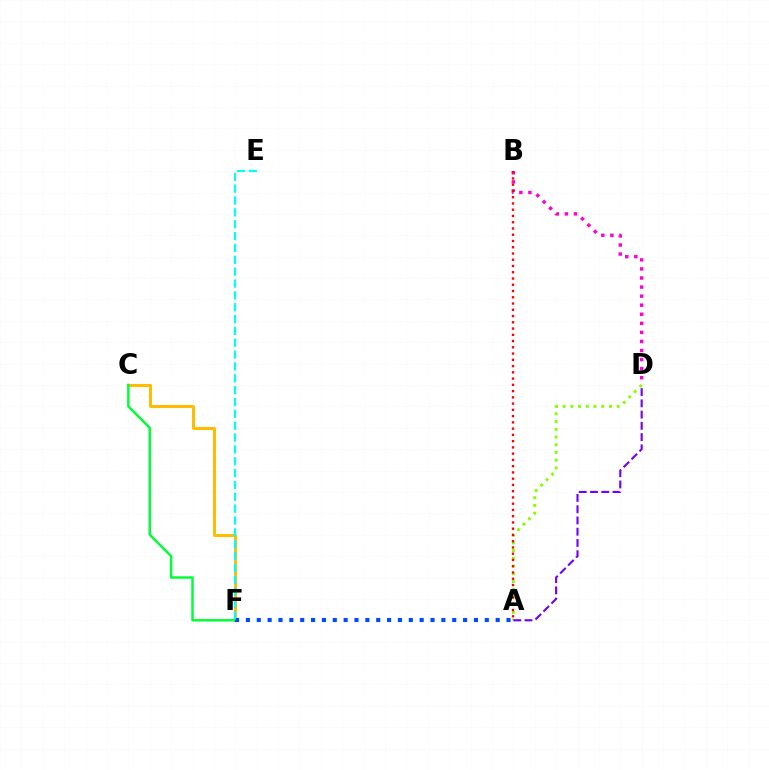{('B', 'D'): [{'color': '#ff00cf', 'line_style': 'dotted', 'thickness': 2.46}], ('A', 'D'): [{'color': '#84ff00', 'line_style': 'dotted', 'thickness': 2.1}, {'color': '#7200ff', 'line_style': 'dashed', 'thickness': 1.53}], ('C', 'F'): [{'color': '#ffbd00', 'line_style': 'solid', 'thickness': 2.14}, {'color': '#00ff39', 'line_style': 'solid', 'thickness': 1.78}], ('A', 'F'): [{'color': '#004bff', 'line_style': 'dotted', 'thickness': 2.95}], ('E', 'F'): [{'color': '#00fff6', 'line_style': 'dashed', 'thickness': 1.61}], ('A', 'B'): [{'color': '#ff0000', 'line_style': 'dotted', 'thickness': 1.7}]}